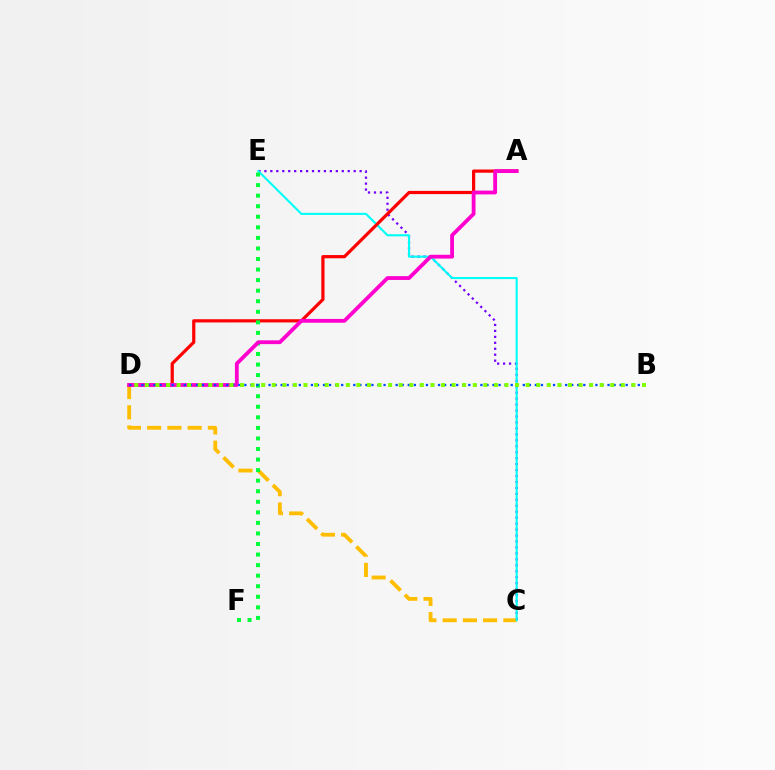{('C', 'E'): [{'color': '#7200ff', 'line_style': 'dotted', 'thickness': 1.62}, {'color': '#00fff6', 'line_style': 'solid', 'thickness': 1.51}], ('C', 'D'): [{'color': '#ffbd00', 'line_style': 'dashed', 'thickness': 2.75}], ('A', 'D'): [{'color': '#ff0000', 'line_style': 'solid', 'thickness': 2.31}, {'color': '#ff00cf', 'line_style': 'solid', 'thickness': 2.74}], ('E', 'F'): [{'color': '#00ff39', 'line_style': 'dotted', 'thickness': 2.87}], ('B', 'D'): [{'color': '#004bff', 'line_style': 'dotted', 'thickness': 1.64}, {'color': '#84ff00', 'line_style': 'dotted', 'thickness': 2.87}]}